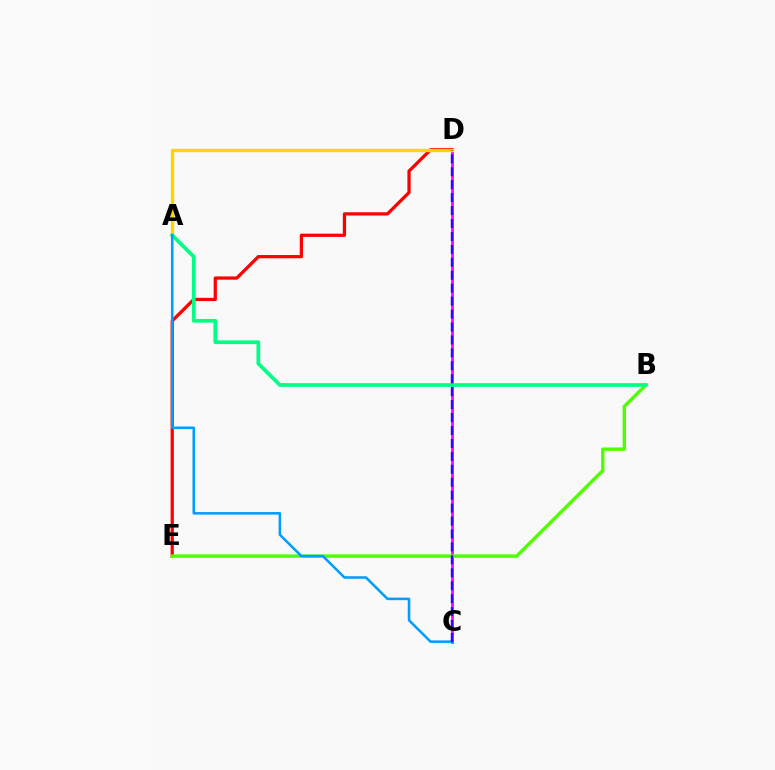{('D', 'E'): [{'color': '#ff0000', 'line_style': 'solid', 'thickness': 2.34}], ('C', 'D'): [{'color': '#ff00ed', 'line_style': 'solid', 'thickness': 1.98}, {'color': '#3700ff', 'line_style': 'dashed', 'thickness': 1.76}], ('B', 'E'): [{'color': '#4fff00', 'line_style': 'solid', 'thickness': 2.45}], ('A', 'D'): [{'color': '#ffd500', 'line_style': 'solid', 'thickness': 2.43}], ('A', 'B'): [{'color': '#00ff86', 'line_style': 'solid', 'thickness': 2.67}], ('A', 'C'): [{'color': '#009eff', 'line_style': 'solid', 'thickness': 1.83}]}